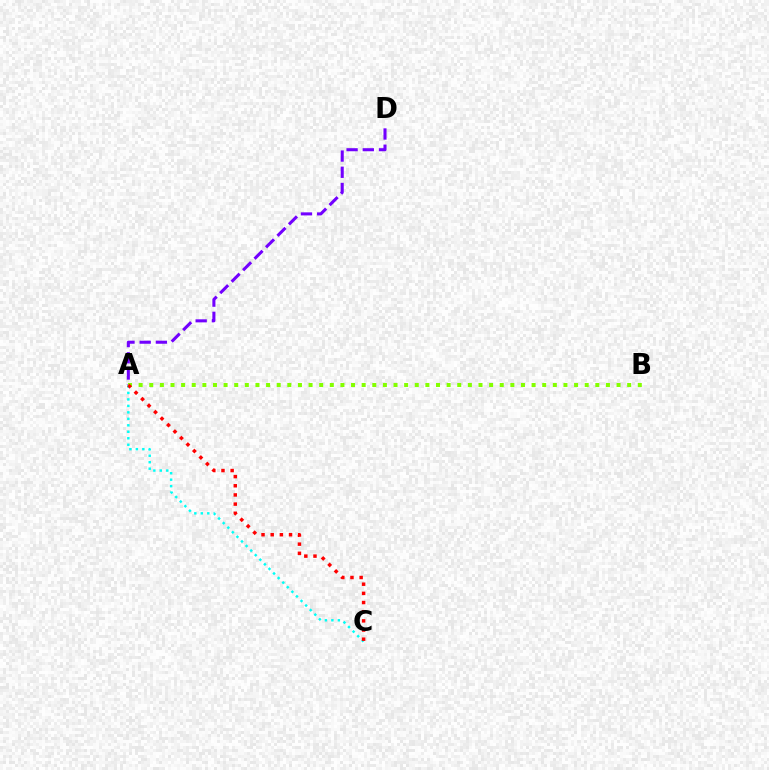{('A', 'D'): [{'color': '#7200ff', 'line_style': 'dashed', 'thickness': 2.2}], ('A', 'B'): [{'color': '#84ff00', 'line_style': 'dotted', 'thickness': 2.89}], ('A', 'C'): [{'color': '#00fff6', 'line_style': 'dotted', 'thickness': 1.76}, {'color': '#ff0000', 'line_style': 'dotted', 'thickness': 2.49}]}